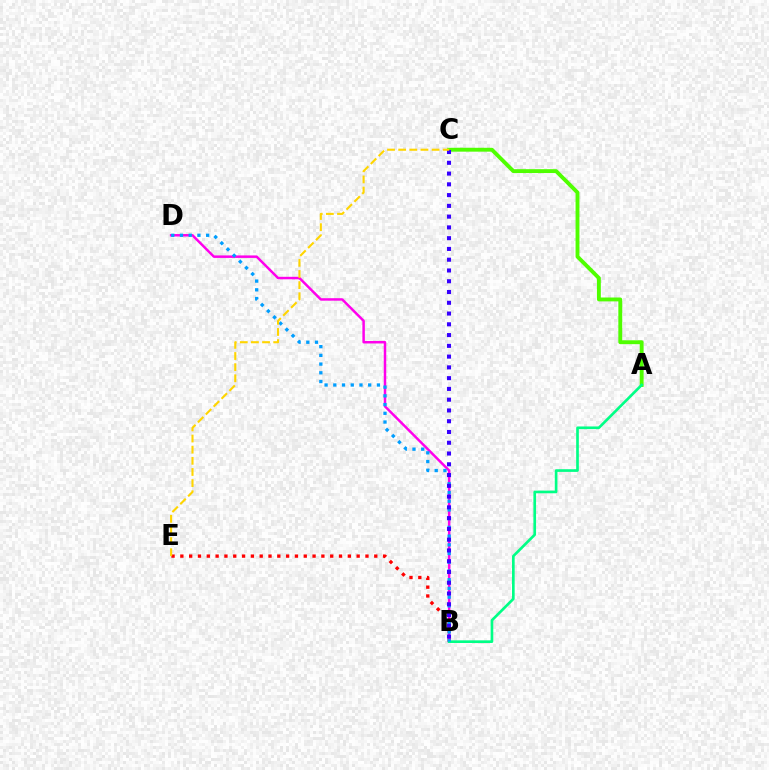{('B', 'E'): [{'color': '#ff0000', 'line_style': 'dotted', 'thickness': 2.39}], ('A', 'C'): [{'color': '#4fff00', 'line_style': 'solid', 'thickness': 2.79}], ('B', 'D'): [{'color': '#ff00ed', 'line_style': 'solid', 'thickness': 1.79}, {'color': '#009eff', 'line_style': 'dotted', 'thickness': 2.37}], ('A', 'B'): [{'color': '#00ff86', 'line_style': 'solid', 'thickness': 1.91}], ('B', 'C'): [{'color': '#3700ff', 'line_style': 'dotted', 'thickness': 2.93}], ('C', 'E'): [{'color': '#ffd500', 'line_style': 'dashed', 'thickness': 1.51}]}